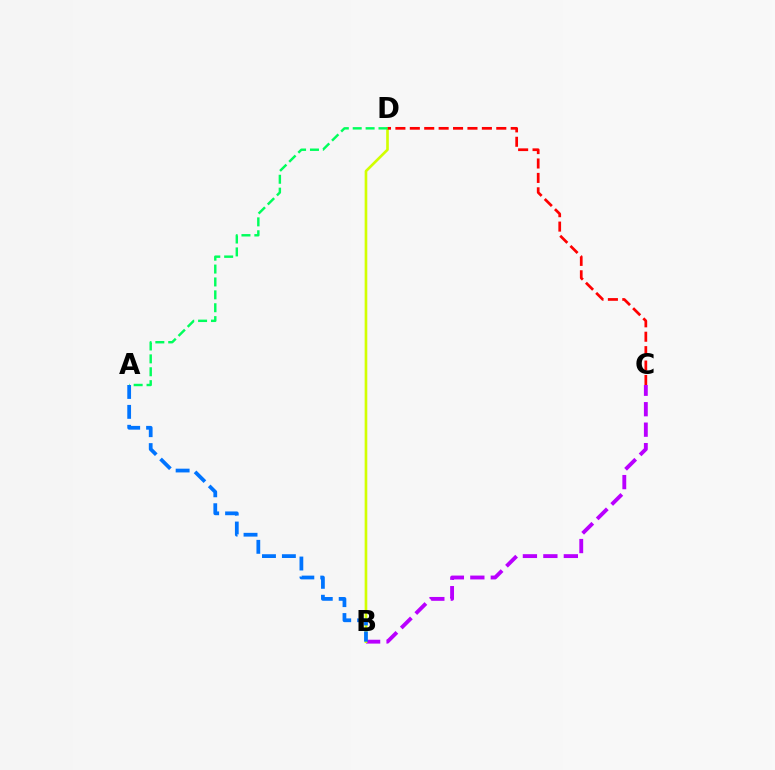{('B', 'C'): [{'color': '#b900ff', 'line_style': 'dashed', 'thickness': 2.78}], ('B', 'D'): [{'color': '#d1ff00', 'line_style': 'solid', 'thickness': 1.9}], ('C', 'D'): [{'color': '#ff0000', 'line_style': 'dashed', 'thickness': 1.96}], ('A', 'D'): [{'color': '#00ff5c', 'line_style': 'dashed', 'thickness': 1.75}], ('A', 'B'): [{'color': '#0074ff', 'line_style': 'dashed', 'thickness': 2.71}]}